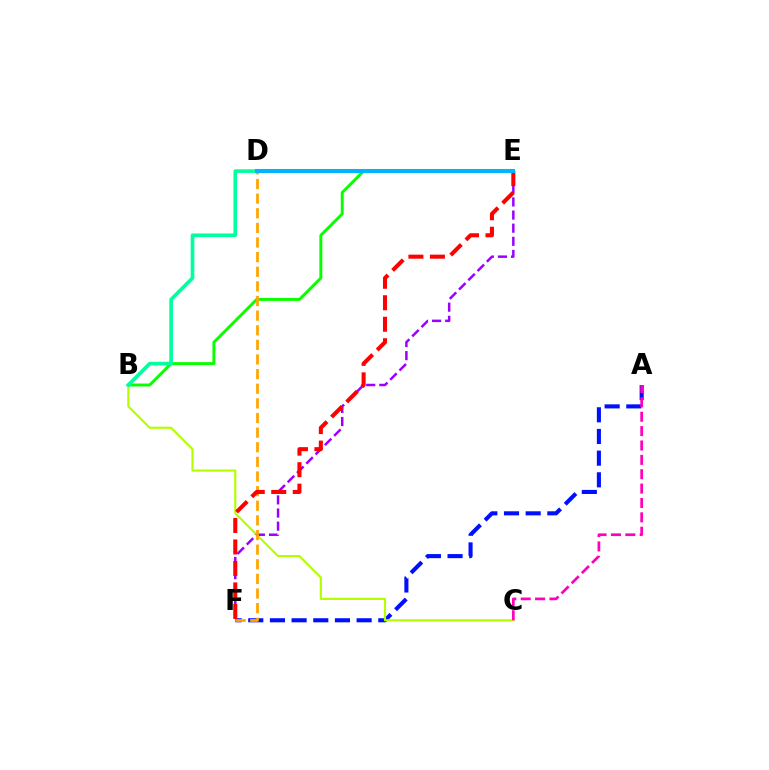{('A', 'F'): [{'color': '#0010ff', 'line_style': 'dashed', 'thickness': 2.94}], ('B', 'C'): [{'color': '#b3ff00', 'line_style': 'solid', 'thickness': 1.57}], ('B', 'E'): [{'color': '#08ff00', 'line_style': 'solid', 'thickness': 2.12}], ('E', 'F'): [{'color': '#9b00ff', 'line_style': 'dashed', 'thickness': 1.78}, {'color': '#ff0000', 'line_style': 'dashed', 'thickness': 2.92}], ('D', 'F'): [{'color': '#ffa500', 'line_style': 'dashed', 'thickness': 1.99}], ('A', 'C'): [{'color': '#ff00bd', 'line_style': 'dashed', 'thickness': 1.95}], ('B', 'D'): [{'color': '#00ff9d', 'line_style': 'solid', 'thickness': 2.62}], ('D', 'E'): [{'color': '#00b5ff', 'line_style': 'solid', 'thickness': 2.93}]}